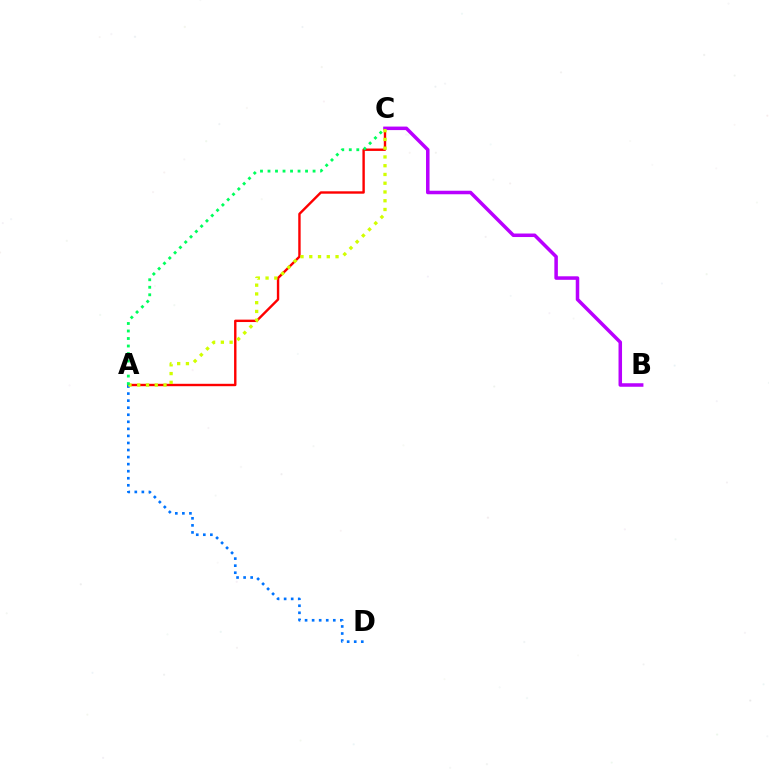{('A', 'C'): [{'color': '#ff0000', 'line_style': 'solid', 'thickness': 1.73}, {'color': '#d1ff00', 'line_style': 'dotted', 'thickness': 2.38}, {'color': '#00ff5c', 'line_style': 'dotted', 'thickness': 2.04}], ('B', 'C'): [{'color': '#b900ff', 'line_style': 'solid', 'thickness': 2.53}], ('A', 'D'): [{'color': '#0074ff', 'line_style': 'dotted', 'thickness': 1.92}]}